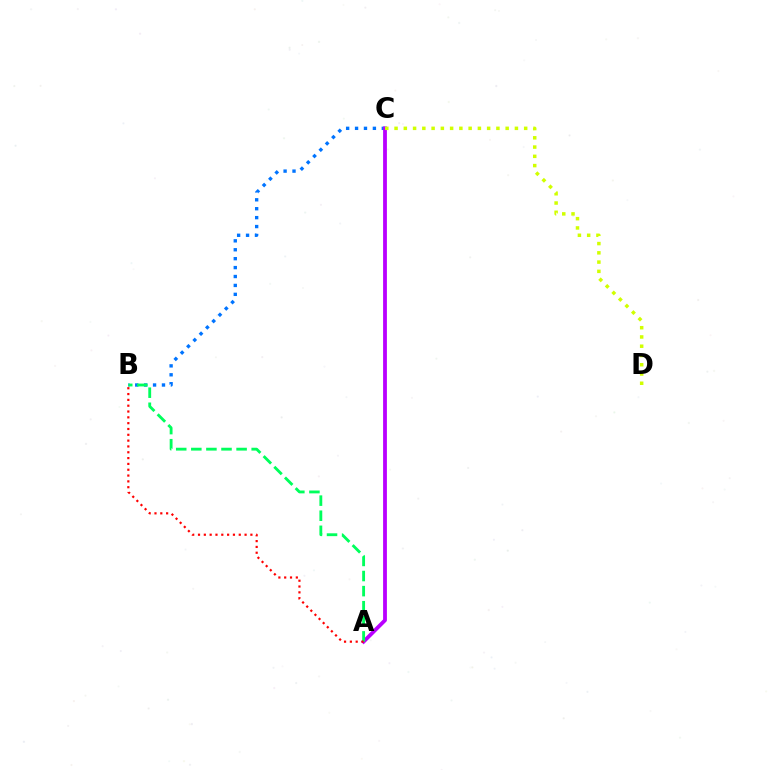{('B', 'C'): [{'color': '#0074ff', 'line_style': 'dotted', 'thickness': 2.42}], ('A', 'C'): [{'color': '#b900ff', 'line_style': 'solid', 'thickness': 2.74}], ('C', 'D'): [{'color': '#d1ff00', 'line_style': 'dotted', 'thickness': 2.52}], ('A', 'B'): [{'color': '#00ff5c', 'line_style': 'dashed', 'thickness': 2.05}, {'color': '#ff0000', 'line_style': 'dotted', 'thickness': 1.58}]}